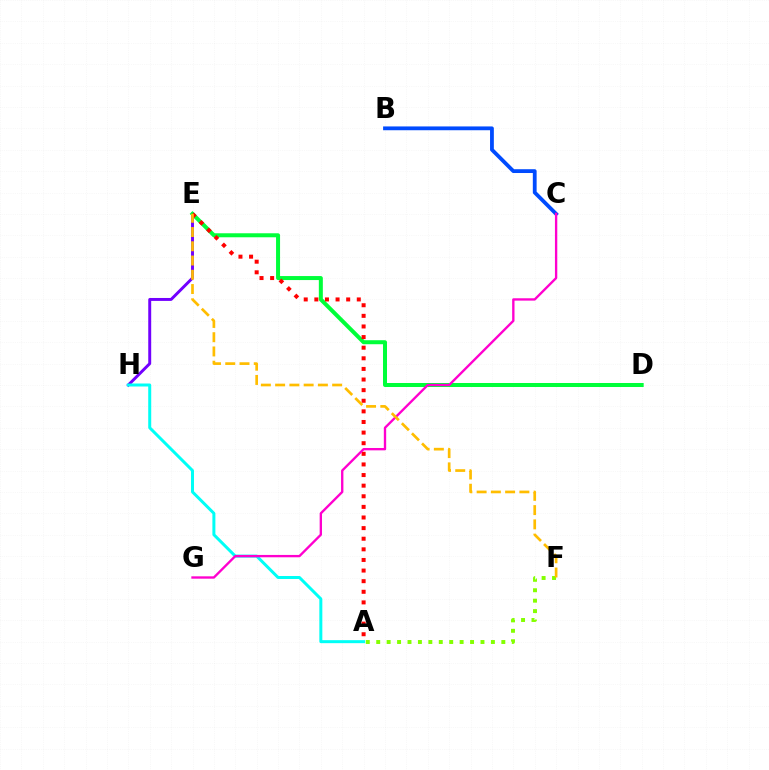{('E', 'H'): [{'color': '#7200ff', 'line_style': 'solid', 'thickness': 2.12}], ('A', 'H'): [{'color': '#00fff6', 'line_style': 'solid', 'thickness': 2.16}], ('D', 'E'): [{'color': '#00ff39', 'line_style': 'solid', 'thickness': 2.88}], ('A', 'E'): [{'color': '#ff0000', 'line_style': 'dotted', 'thickness': 2.88}], ('B', 'C'): [{'color': '#004bff', 'line_style': 'solid', 'thickness': 2.74}], ('C', 'G'): [{'color': '#ff00cf', 'line_style': 'solid', 'thickness': 1.69}], ('A', 'F'): [{'color': '#84ff00', 'line_style': 'dotted', 'thickness': 2.83}], ('E', 'F'): [{'color': '#ffbd00', 'line_style': 'dashed', 'thickness': 1.94}]}